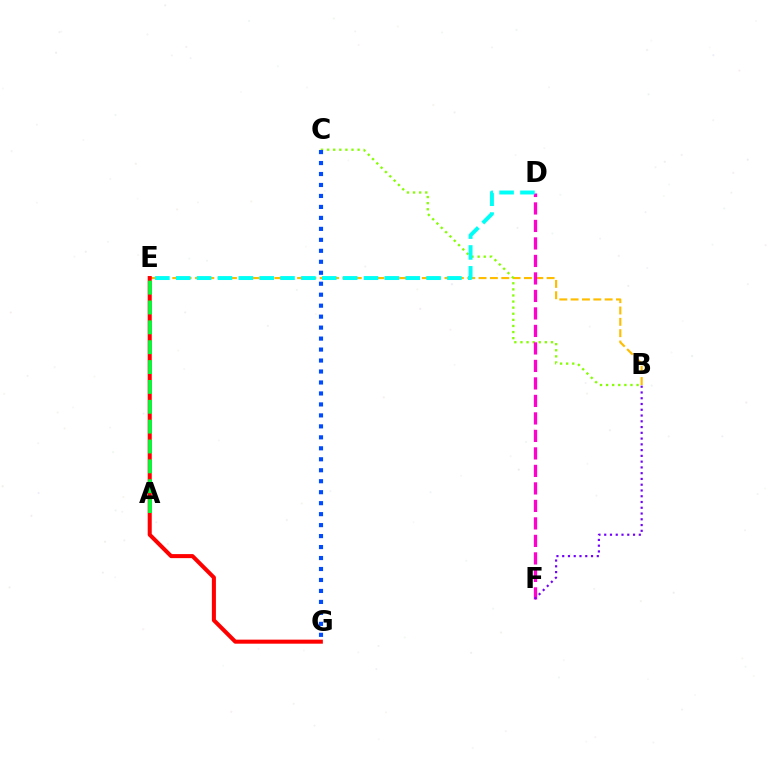{('B', 'E'): [{'color': '#ffbd00', 'line_style': 'dashed', 'thickness': 1.54}], ('B', 'C'): [{'color': '#84ff00', 'line_style': 'dotted', 'thickness': 1.66}], ('E', 'G'): [{'color': '#ff0000', 'line_style': 'solid', 'thickness': 2.91}], ('C', 'G'): [{'color': '#004bff', 'line_style': 'dotted', 'thickness': 2.98}], ('D', 'F'): [{'color': '#ff00cf', 'line_style': 'dashed', 'thickness': 2.38}], ('B', 'F'): [{'color': '#7200ff', 'line_style': 'dotted', 'thickness': 1.57}], ('A', 'E'): [{'color': '#00ff39', 'line_style': 'dashed', 'thickness': 2.7}], ('D', 'E'): [{'color': '#00fff6', 'line_style': 'dashed', 'thickness': 2.83}]}